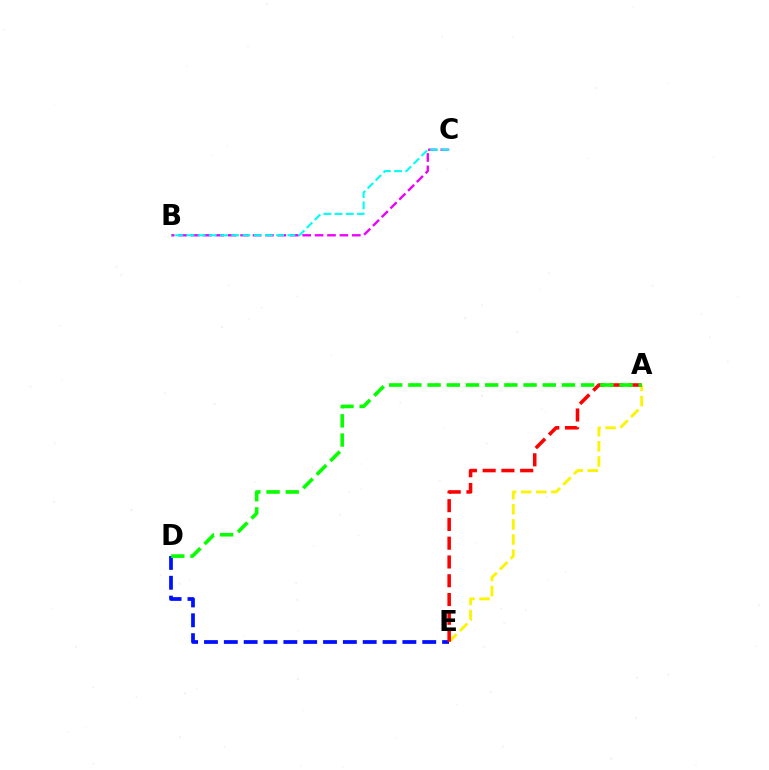{('D', 'E'): [{'color': '#0010ff', 'line_style': 'dashed', 'thickness': 2.7}], ('A', 'E'): [{'color': '#fcf500', 'line_style': 'dashed', 'thickness': 2.05}, {'color': '#ff0000', 'line_style': 'dashed', 'thickness': 2.55}], ('B', 'C'): [{'color': '#ee00ff', 'line_style': 'dashed', 'thickness': 1.69}, {'color': '#00fff6', 'line_style': 'dashed', 'thickness': 1.52}], ('A', 'D'): [{'color': '#08ff00', 'line_style': 'dashed', 'thickness': 2.61}]}